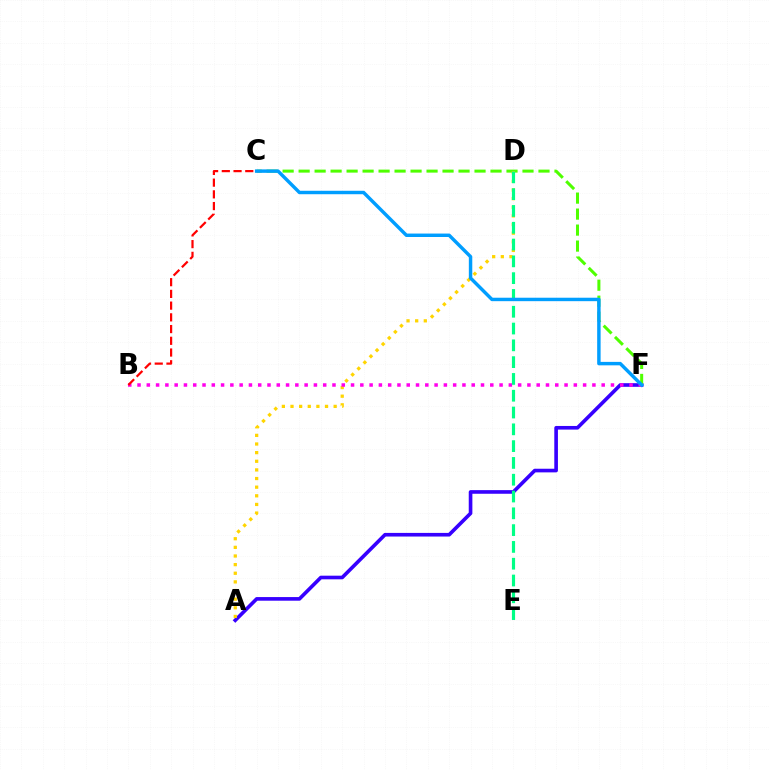{('A', 'F'): [{'color': '#3700ff', 'line_style': 'solid', 'thickness': 2.62}], ('C', 'F'): [{'color': '#4fff00', 'line_style': 'dashed', 'thickness': 2.17}, {'color': '#009eff', 'line_style': 'solid', 'thickness': 2.48}], ('A', 'D'): [{'color': '#ffd500', 'line_style': 'dotted', 'thickness': 2.35}], ('B', 'F'): [{'color': '#ff00ed', 'line_style': 'dotted', 'thickness': 2.52}], ('B', 'C'): [{'color': '#ff0000', 'line_style': 'dashed', 'thickness': 1.59}], ('D', 'E'): [{'color': '#00ff86', 'line_style': 'dashed', 'thickness': 2.28}]}